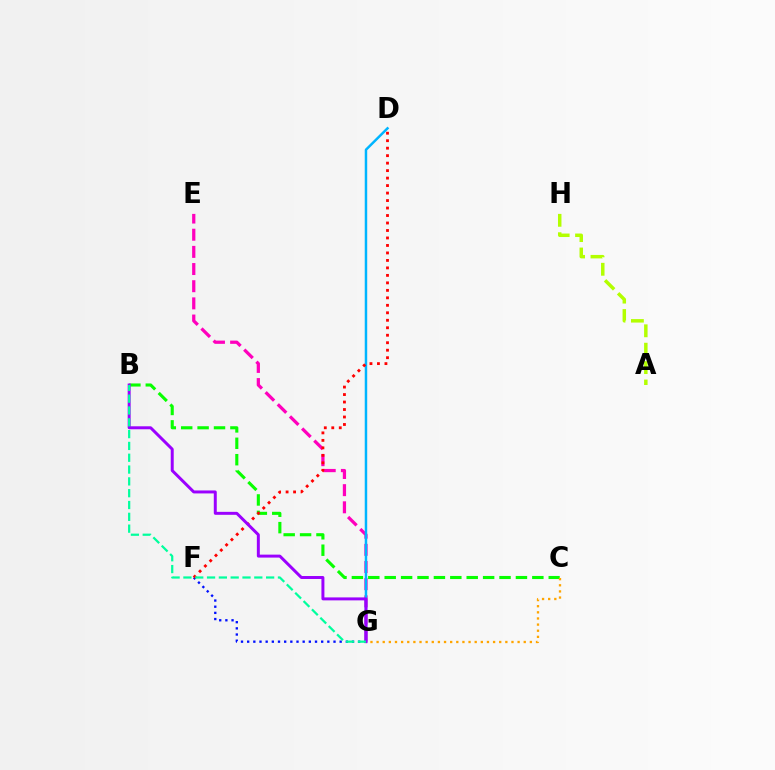{('B', 'C'): [{'color': '#08ff00', 'line_style': 'dashed', 'thickness': 2.23}], ('F', 'G'): [{'color': '#0010ff', 'line_style': 'dotted', 'thickness': 1.68}], ('E', 'G'): [{'color': '#ff00bd', 'line_style': 'dashed', 'thickness': 2.33}], ('C', 'G'): [{'color': '#ffa500', 'line_style': 'dotted', 'thickness': 1.67}], ('D', 'G'): [{'color': '#00b5ff', 'line_style': 'solid', 'thickness': 1.78}], ('D', 'F'): [{'color': '#ff0000', 'line_style': 'dotted', 'thickness': 2.03}], ('B', 'G'): [{'color': '#9b00ff', 'line_style': 'solid', 'thickness': 2.14}, {'color': '#00ff9d', 'line_style': 'dashed', 'thickness': 1.61}], ('A', 'H'): [{'color': '#b3ff00', 'line_style': 'dashed', 'thickness': 2.5}]}